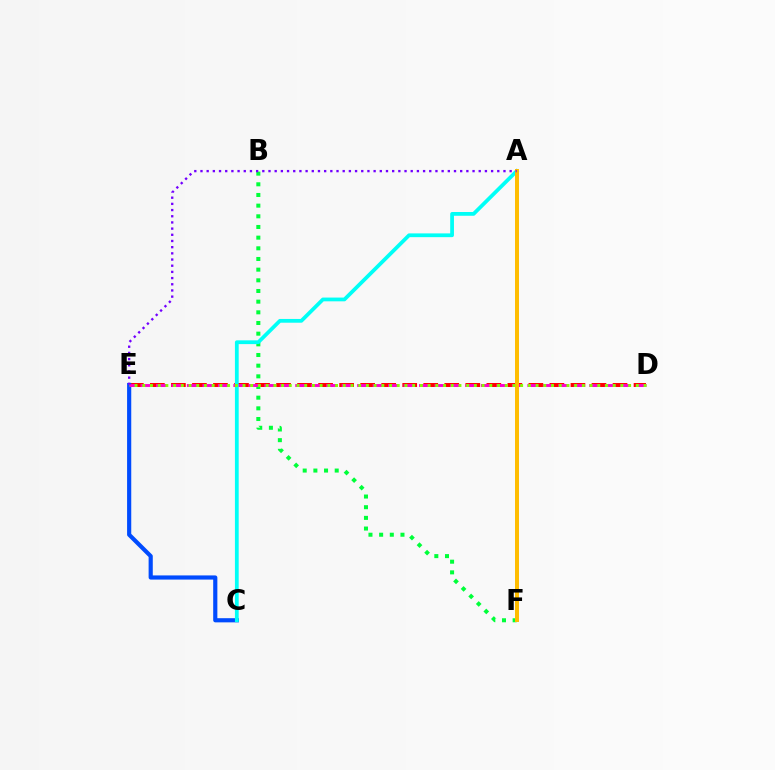{('B', 'F'): [{'color': '#00ff39', 'line_style': 'dotted', 'thickness': 2.9}], ('D', 'E'): [{'color': '#ff0000', 'line_style': 'dashed', 'thickness': 2.86}, {'color': '#ff00cf', 'line_style': 'dashed', 'thickness': 2.1}, {'color': '#84ff00', 'line_style': 'dotted', 'thickness': 2.1}], ('C', 'E'): [{'color': '#004bff', 'line_style': 'solid', 'thickness': 3.0}], ('A', 'C'): [{'color': '#00fff6', 'line_style': 'solid', 'thickness': 2.71}], ('A', 'F'): [{'color': '#ffbd00', 'line_style': 'solid', 'thickness': 2.86}], ('A', 'E'): [{'color': '#7200ff', 'line_style': 'dotted', 'thickness': 1.68}]}